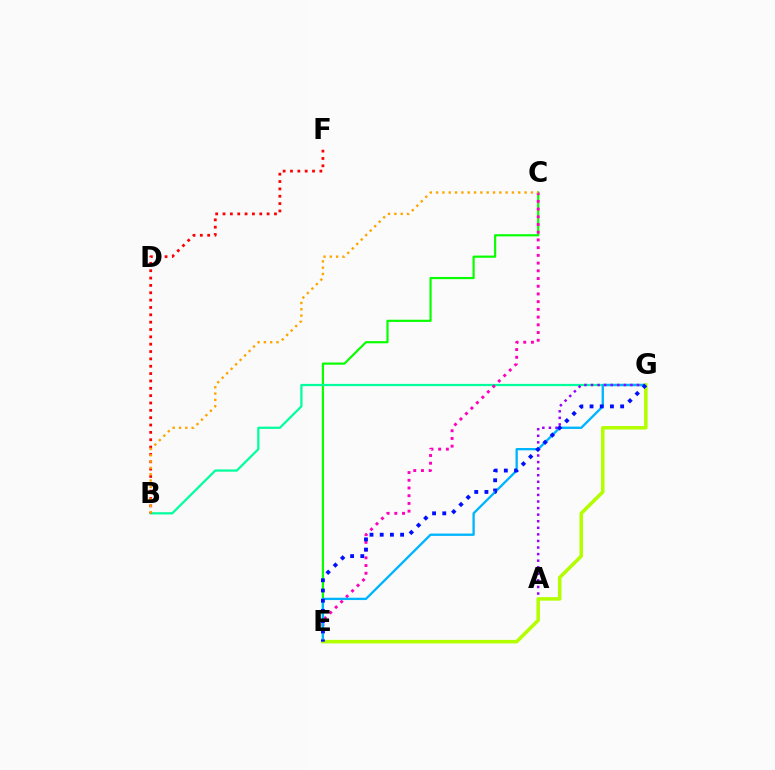{('C', 'E'): [{'color': '#08ff00', 'line_style': 'solid', 'thickness': 1.58}, {'color': '#ff00bd', 'line_style': 'dotted', 'thickness': 2.1}], ('B', 'G'): [{'color': '#00ff9d', 'line_style': 'solid', 'thickness': 1.61}], ('B', 'F'): [{'color': '#ff0000', 'line_style': 'dotted', 'thickness': 2.0}], ('E', 'G'): [{'color': '#00b5ff', 'line_style': 'solid', 'thickness': 1.68}, {'color': '#b3ff00', 'line_style': 'solid', 'thickness': 2.54}, {'color': '#0010ff', 'line_style': 'dotted', 'thickness': 2.77}], ('B', 'C'): [{'color': '#ffa500', 'line_style': 'dotted', 'thickness': 1.72}], ('A', 'G'): [{'color': '#9b00ff', 'line_style': 'dotted', 'thickness': 1.79}]}